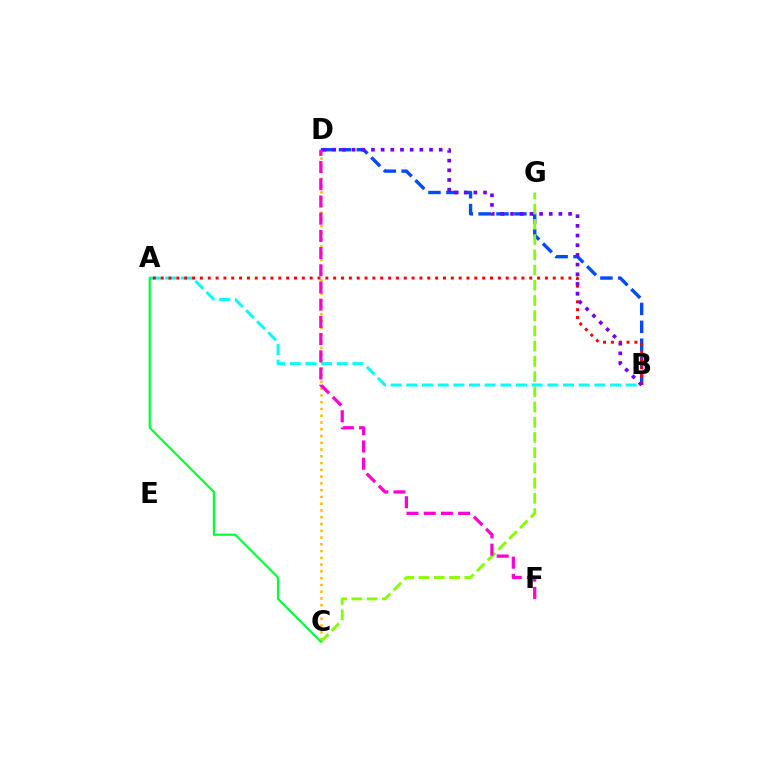{('C', 'D'): [{'color': '#ffbd00', 'line_style': 'dotted', 'thickness': 1.84}], ('B', 'D'): [{'color': '#004bff', 'line_style': 'dashed', 'thickness': 2.43}, {'color': '#7200ff', 'line_style': 'dotted', 'thickness': 2.63}], ('C', 'G'): [{'color': '#84ff00', 'line_style': 'dashed', 'thickness': 2.07}], ('A', 'B'): [{'color': '#00fff6', 'line_style': 'dashed', 'thickness': 2.13}, {'color': '#ff0000', 'line_style': 'dotted', 'thickness': 2.13}], ('D', 'F'): [{'color': '#ff00cf', 'line_style': 'dashed', 'thickness': 2.34}], ('A', 'C'): [{'color': '#00ff39', 'line_style': 'solid', 'thickness': 1.57}]}